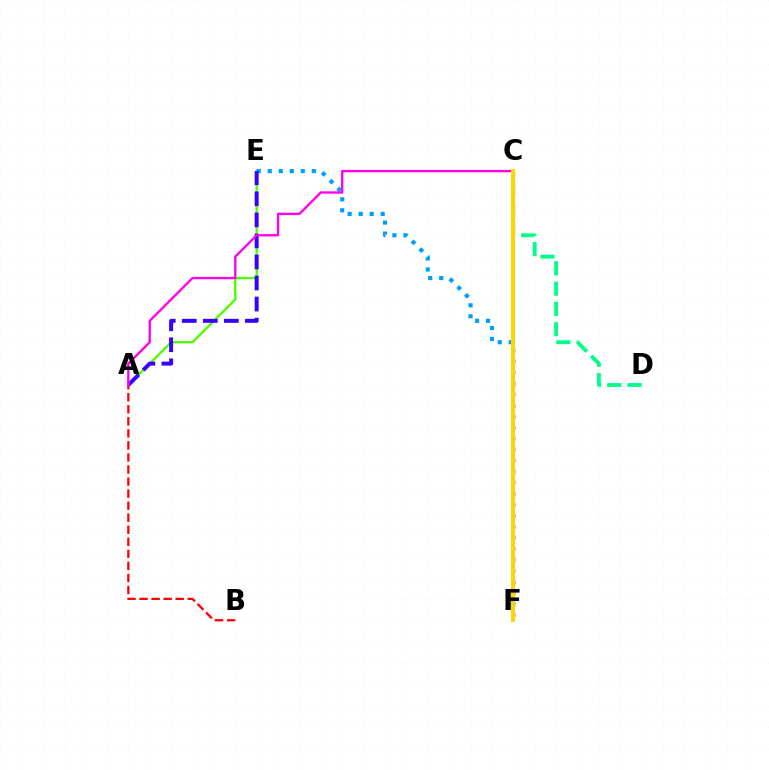{('A', 'E'): [{'color': '#4fff00', 'line_style': 'solid', 'thickness': 1.7}, {'color': '#3700ff', 'line_style': 'dashed', 'thickness': 2.86}], ('E', 'F'): [{'color': '#009eff', 'line_style': 'dotted', 'thickness': 2.99}], ('A', 'B'): [{'color': '#ff0000', 'line_style': 'dashed', 'thickness': 1.64}], ('A', 'C'): [{'color': '#ff00ed', 'line_style': 'solid', 'thickness': 1.7}], ('C', 'D'): [{'color': '#00ff86', 'line_style': 'dashed', 'thickness': 2.76}], ('C', 'F'): [{'color': '#ffd500', 'line_style': 'solid', 'thickness': 2.9}]}